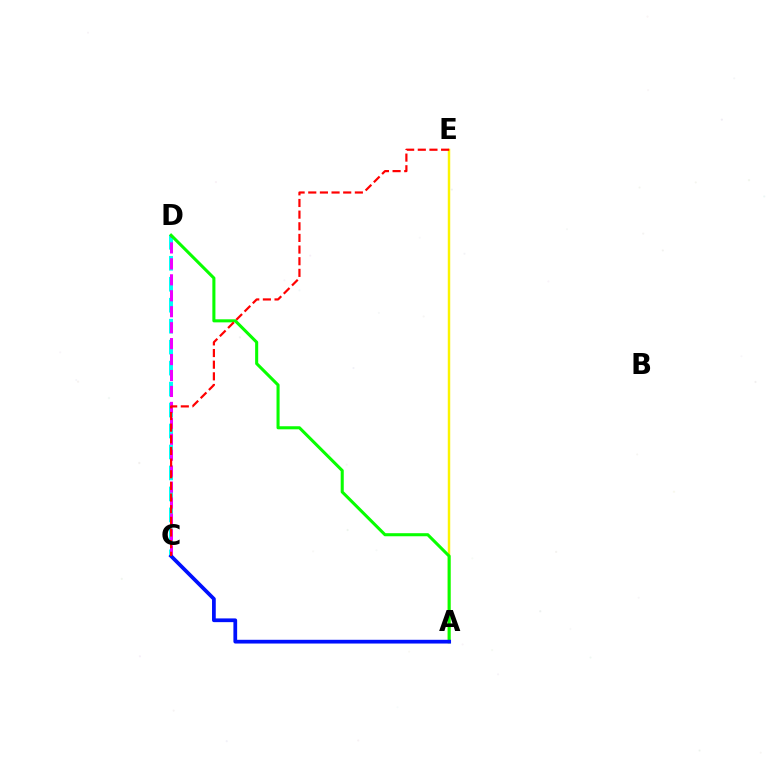{('A', 'E'): [{'color': '#fcf500', 'line_style': 'solid', 'thickness': 1.77}], ('C', 'D'): [{'color': '#00fff6', 'line_style': 'dashed', 'thickness': 2.85}, {'color': '#ee00ff', 'line_style': 'dashed', 'thickness': 2.17}], ('A', 'D'): [{'color': '#08ff00', 'line_style': 'solid', 'thickness': 2.21}], ('A', 'C'): [{'color': '#0010ff', 'line_style': 'solid', 'thickness': 2.69}], ('C', 'E'): [{'color': '#ff0000', 'line_style': 'dashed', 'thickness': 1.58}]}